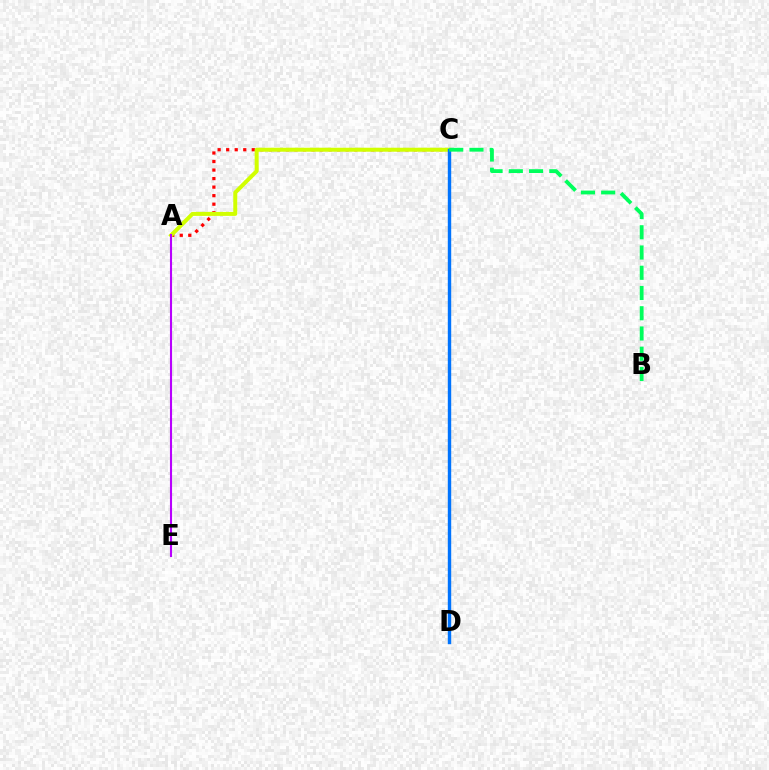{('A', 'C'): [{'color': '#ff0000', 'line_style': 'dotted', 'thickness': 2.32}, {'color': '#d1ff00', 'line_style': 'solid', 'thickness': 2.88}], ('C', 'D'): [{'color': '#0074ff', 'line_style': 'solid', 'thickness': 2.45}], ('A', 'E'): [{'color': '#b900ff', 'line_style': 'solid', 'thickness': 1.52}], ('B', 'C'): [{'color': '#00ff5c', 'line_style': 'dashed', 'thickness': 2.75}]}